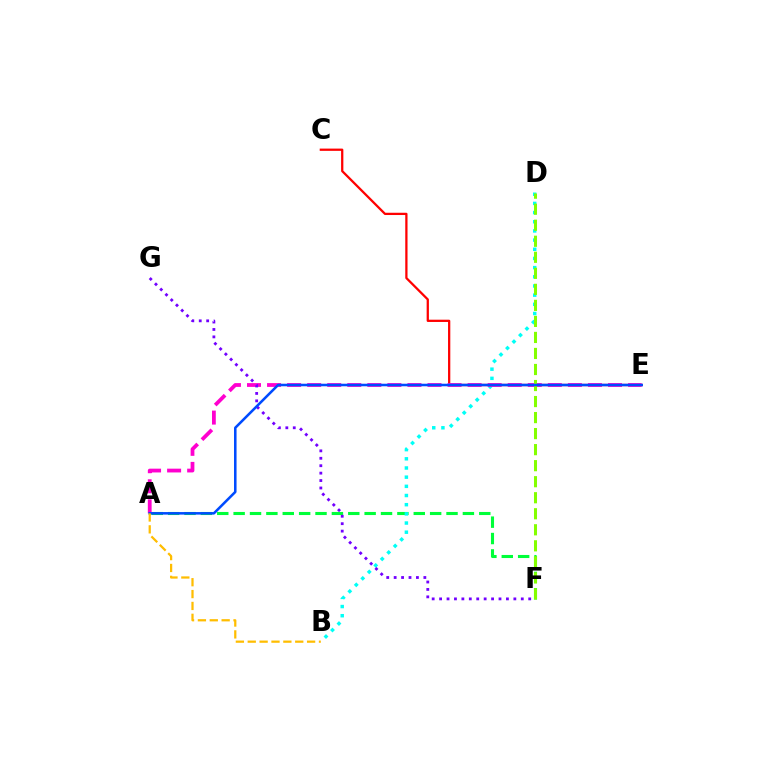{('A', 'F'): [{'color': '#00ff39', 'line_style': 'dashed', 'thickness': 2.22}], ('B', 'D'): [{'color': '#00fff6', 'line_style': 'dotted', 'thickness': 2.49}], ('C', 'E'): [{'color': '#ff0000', 'line_style': 'solid', 'thickness': 1.63}], ('A', 'E'): [{'color': '#ff00cf', 'line_style': 'dashed', 'thickness': 2.72}, {'color': '#004bff', 'line_style': 'solid', 'thickness': 1.83}], ('F', 'G'): [{'color': '#7200ff', 'line_style': 'dotted', 'thickness': 2.02}], ('D', 'F'): [{'color': '#84ff00', 'line_style': 'dashed', 'thickness': 2.18}], ('A', 'B'): [{'color': '#ffbd00', 'line_style': 'dashed', 'thickness': 1.61}]}